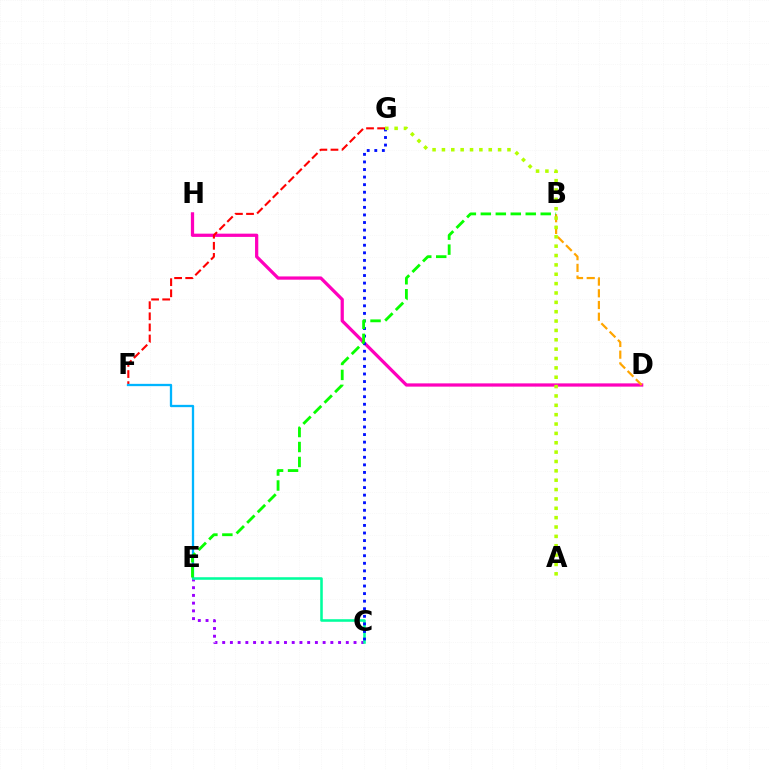{('D', 'H'): [{'color': '#ff00bd', 'line_style': 'solid', 'thickness': 2.34}], ('F', 'G'): [{'color': '#ff0000', 'line_style': 'dashed', 'thickness': 1.51}], ('E', 'F'): [{'color': '#00b5ff', 'line_style': 'solid', 'thickness': 1.65}], ('C', 'E'): [{'color': '#9b00ff', 'line_style': 'dotted', 'thickness': 2.1}, {'color': '#00ff9d', 'line_style': 'solid', 'thickness': 1.84}], ('B', 'D'): [{'color': '#ffa500', 'line_style': 'dashed', 'thickness': 1.59}], ('C', 'G'): [{'color': '#0010ff', 'line_style': 'dotted', 'thickness': 2.06}], ('B', 'E'): [{'color': '#08ff00', 'line_style': 'dashed', 'thickness': 2.03}], ('A', 'G'): [{'color': '#b3ff00', 'line_style': 'dotted', 'thickness': 2.54}]}